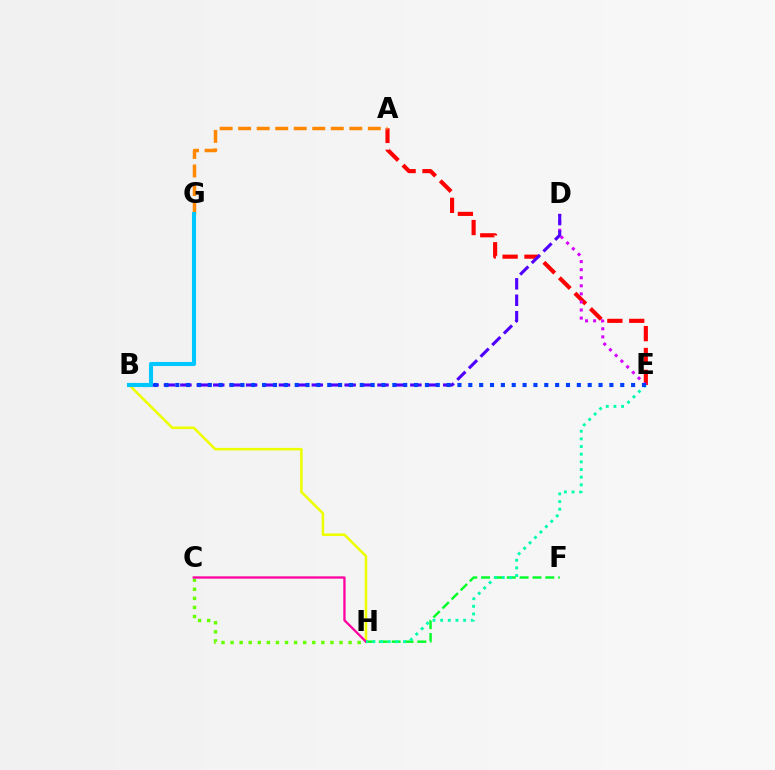{('B', 'H'): [{'color': '#eeff00', 'line_style': 'solid', 'thickness': 1.84}], ('A', 'E'): [{'color': '#ff0000', 'line_style': 'dashed', 'thickness': 2.97}], ('F', 'H'): [{'color': '#00ff27', 'line_style': 'dashed', 'thickness': 1.75}], ('D', 'E'): [{'color': '#d600ff', 'line_style': 'dotted', 'thickness': 2.19}], ('B', 'D'): [{'color': '#4f00ff', 'line_style': 'dashed', 'thickness': 2.23}], ('C', 'H'): [{'color': '#66ff00', 'line_style': 'dotted', 'thickness': 2.47}, {'color': '#ff00a0', 'line_style': 'solid', 'thickness': 1.66}], ('A', 'G'): [{'color': '#ff8800', 'line_style': 'dashed', 'thickness': 2.52}], ('E', 'H'): [{'color': '#00ffaf', 'line_style': 'dotted', 'thickness': 2.08}], ('B', 'E'): [{'color': '#003fff', 'line_style': 'dotted', 'thickness': 2.95}], ('B', 'G'): [{'color': '#00c7ff', 'line_style': 'solid', 'thickness': 2.93}]}